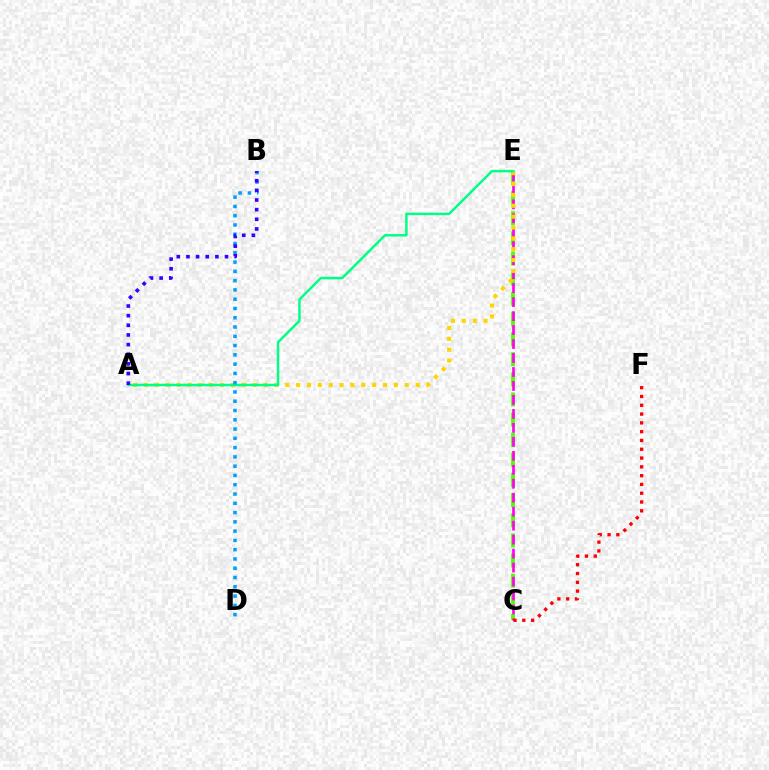{('C', 'E'): [{'color': '#4fff00', 'line_style': 'dashed', 'thickness': 2.73}, {'color': '#ff00ed', 'line_style': 'dashed', 'thickness': 1.9}], ('A', 'E'): [{'color': '#ffd500', 'line_style': 'dotted', 'thickness': 2.95}, {'color': '#00ff86', 'line_style': 'solid', 'thickness': 1.78}], ('C', 'F'): [{'color': '#ff0000', 'line_style': 'dotted', 'thickness': 2.39}], ('B', 'D'): [{'color': '#009eff', 'line_style': 'dotted', 'thickness': 2.52}], ('A', 'B'): [{'color': '#3700ff', 'line_style': 'dotted', 'thickness': 2.62}]}